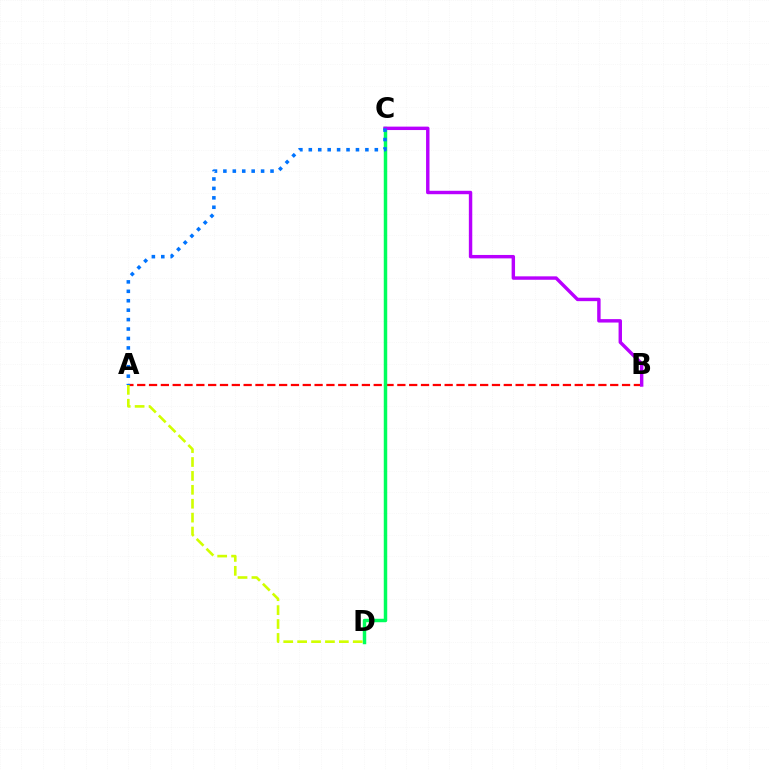{('A', 'B'): [{'color': '#ff0000', 'line_style': 'dashed', 'thickness': 1.61}], ('C', 'D'): [{'color': '#00ff5c', 'line_style': 'solid', 'thickness': 2.49}], ('B', 'C'): [{'color': '#b900ff', 'line_style': 'solid', 'thickness': 2.46}], ('A', 'C'): [{'color': '#0074ff', 'line_style': 'dotted', 'thickness': 2.56}], ('A', 'D'): [{'color': '#d1ff00', 'line_style': 'dashed', 'thickness': 1.89}]}